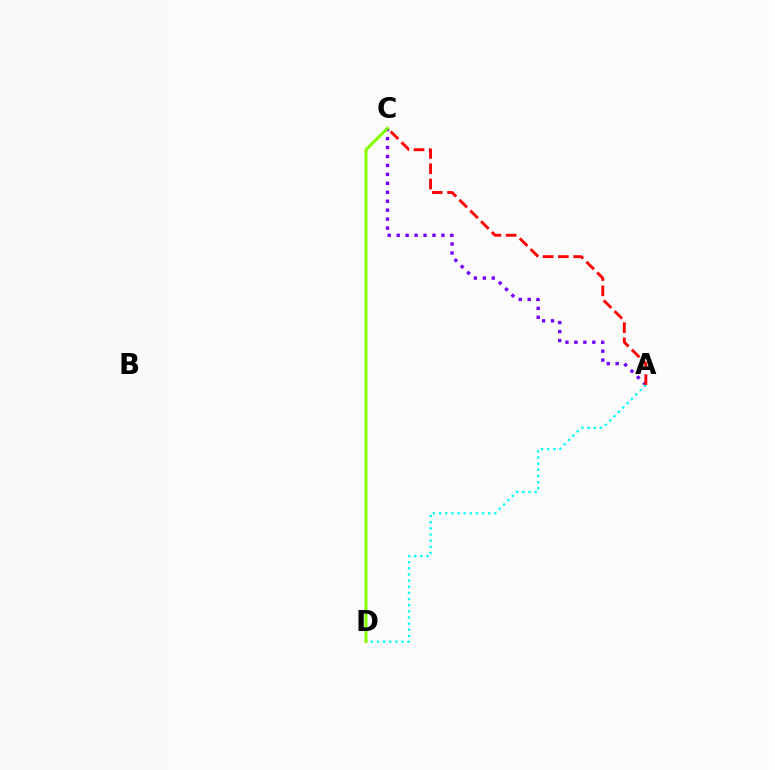{('A', 'C'): [{'color': '#7200ff', 'line_style': 'dotted', 'thickness': 2.43}, {'color': '#ff0000', 'line_style': 'dashed', 'thickness': 2.07}], ('A', 'D'): [{'color': '#00fff6', 'line_style': 'dotted', 'thickness': 1.67}], ('C', 'D'): [{'color': '#84ff00', 'line_style': 'solid', 'thickness': 2.18}]}